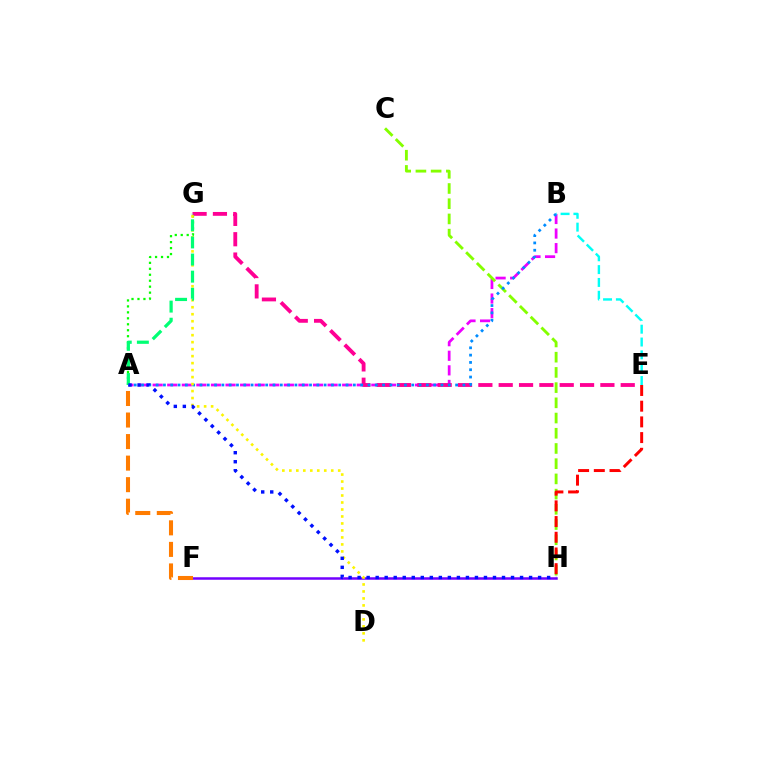{('A', 'B'): [{'color': '#ee00ff', 'line_style': 'dashed', 'thickness': 1.98}, {'color': '#008cff', 'line_style': 'dotted', 'thickness': 1.98}], ('C', 'H'): [{'color': '#84ff00', 'line_style': 'dashed', 'thickness': 2.07}], ('E', 'G'): [{'color': '#ff0094', 'line_style': 'dashed', 'thickness': 2.76}], ('A', 'G'): [{'color': '#08ff00', 'line_style': 'dotted', 'thickness': 1.62}, {'color': '#00ff74', 'line_style': 'dashed', 'thickness': 2.32}], ('F', 'H'): [{'color': '#7200ff', 'line_style': 'solid', 'thickness': 1.8}], ('D', 'G'): [{'color': '#fcf500', 'line_style': 'dotted', 'thickness': 1.9}], ('B', 'E'): [{'color': '#00fff6', 'line_style': 'dashed', 'thickness': 1.74}], ('E', 'H'): [{'color': '#ff0000', 'line_style': 'dashed', 'thickness': 2.13}], ('A', 'F'): [{'color': '#ff7c00', 'line_style': 'dashed', 'thickness': 2.93}], ('A', 'H'): [{'color': '#0010ff', 'line_style': 'dotted', 'thickness': 2.45}]}